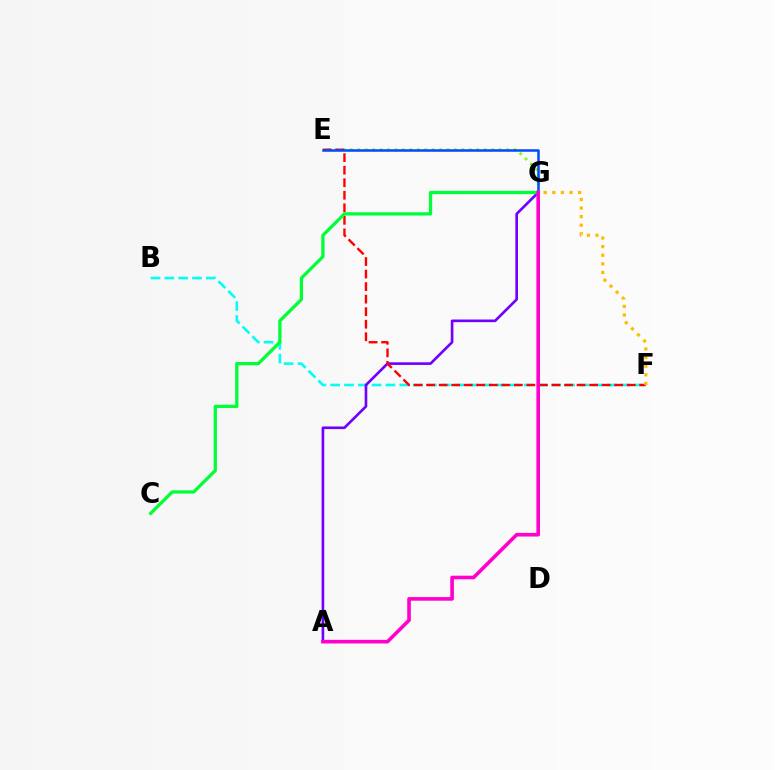{('E', 'G'): [{'color': '#84ff00', 'line_style': 'dotted', 'thickness': 2.02}, {'color': '#004bff', 'line_style': 'solid', 'thickness': 1.82}], ('B', 'F'): [{'color': '#00fff6', 'line_style': 'dashed', 'thickness': 1.88}], ('A', 'G'): [{'color': '#7200ff', 'line_style': 'solid', 'thickness': 1.91}, {'color': '#ff00cf', 'line_style': 'solid', 'thickness': 2.61}], ('E', 'F'): [{'color': '#ff0000', 'line_style': 'dashed', 'thickness': 1.7}], ('F', 'G'): [{'color': '#ffbd00', 'line_style': 'dotted', 'thickness': 2.33}], ('C', 'G'): [{'color': '#00ff39', 'line_style': 'solid', 'thickness': 2.36}]}